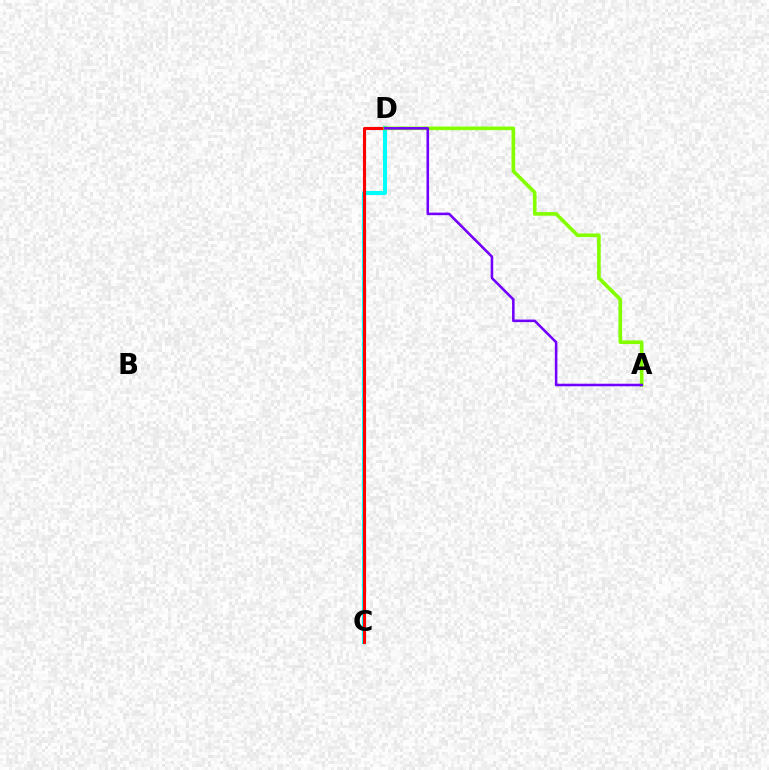{('C', 'D'): [{'color': '#00fff6', 'line_style': 'solid', 'thickness': 2.92}, {'color': '#ff0000', 'line_style': 'solid', 'thickness': 2.23}], ('A', 'D'): [{'color': '#84ff00', 'line_style': 'solid', 'thickness': 2.62}, {'color': '#7200ff', 'line_style': 'solid', 'thickness': 1.84}]}